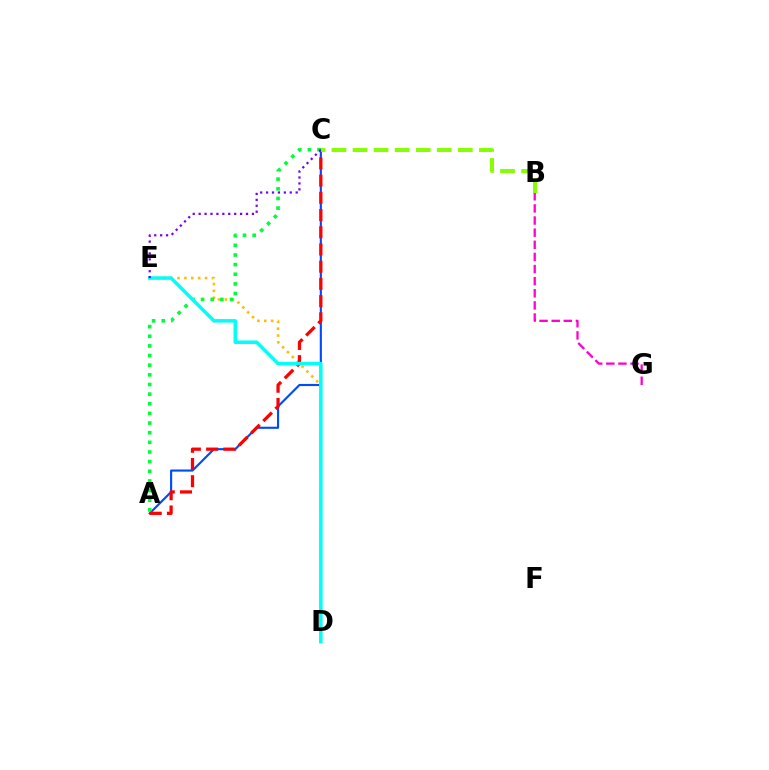{('D', 'E'): [{'color': '#ffbd00', 'line_style': 'dotted', 'thickness': 1.87}, {'color': '#00fff6', 'line_style': 'solid', 'thickness': 2.53}], ('B', 'G'): [{'color': '#ff00cf', 'line_style': 'dashed', 'thickness': 1.65}], ('A', 'C'): [{'color': '#004bff', 'line_style': 'solid', 'thickness': 1.54}, {'color': '#00ff39', 'line_style': 'dotted', 'thickness': 2.62}, {'color': '#ff0000', 'line_style': 'dashed', 'thickness': 2.34}], ('C', 'E'): [{'color': '#7200ff', 'line_style': 'dotted', 'thickness': 1.61}], ('B', 'C'): [{'color': '#84ff00', 'line_style': 'dashed', 'thickness': 2.86}]}